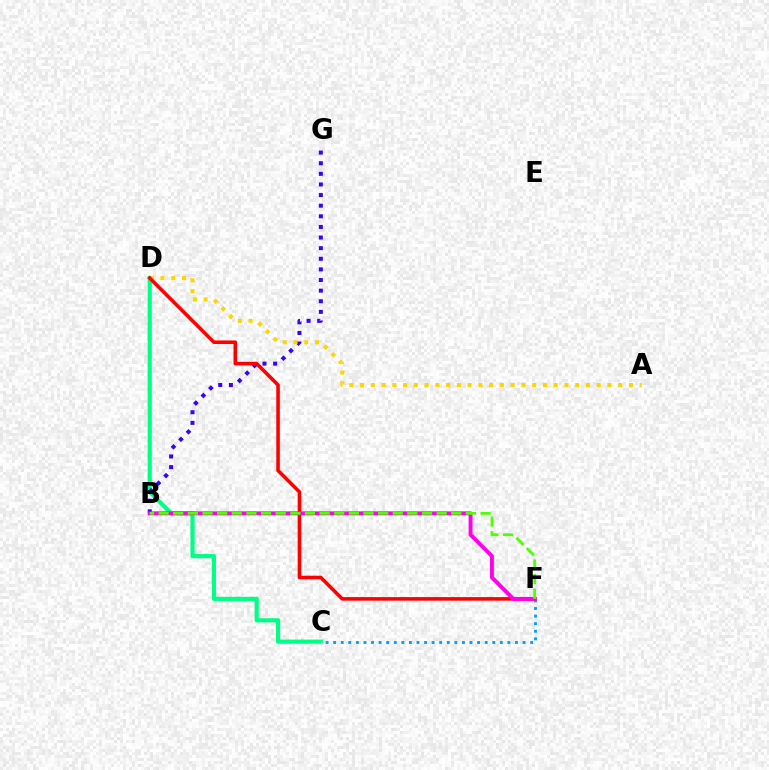{('C', 'D'): [{'color': '#00ff86', 'line_style': 'solid', 'thickness': 2.98}], ('B', 'G'): [{'color': '#3700ff', 'line_style': 'dotted', 'thickness': 2.88}], ('C', 'F'): [{'color': '#009eff', 'line_style': 'dotted', 'thickness': 2.06}], ('A', 'D'): [{'color': '#ffd500', 'line_style': 'dotted', 'thickness': 2.92}], ('D', 'F'): [{'color': '#ff0000', 'line_style': 'solid', 'thickness': 2.56}], ('B', 'F'): [{'color': '#ff00ed', 'line_style': 'solid', 'thickness': 2.82}, {'color': '#4fff00', 'line_style': 'dashed', 'thickness': 1.99}]}